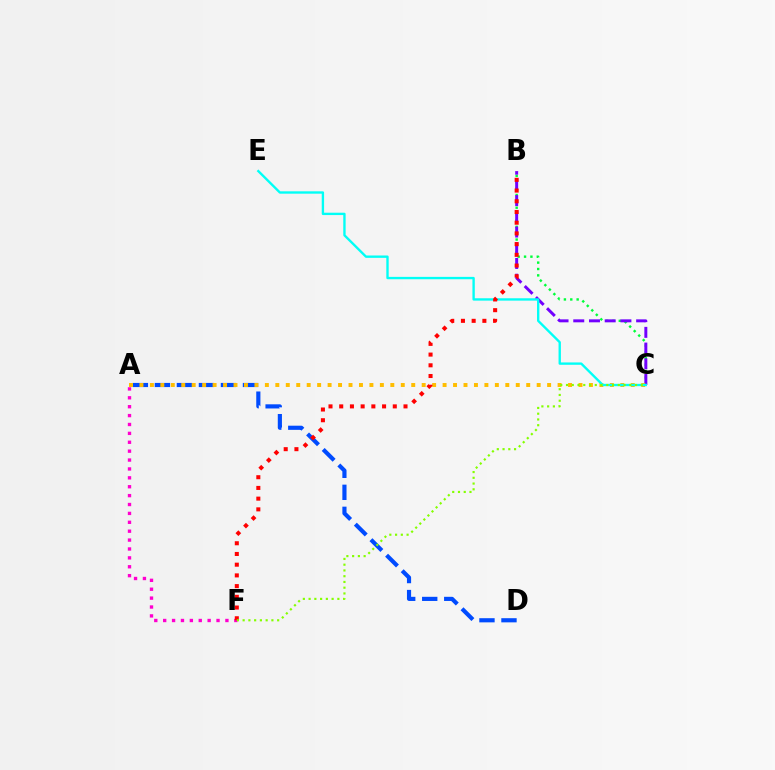{('A', 'D'): [{'color': '#004bff', 'line_style': 'dashed', 'thickness': 2.99}], ('B', 'C'): [{'color': '#00ff39', 'line_style': 'dotted', 'thickness': 1.73}, {'color': '#7200ff', 'line_style': 'dashed', 'thickness': 2.14}], ('A', 'F'): [{'color': '#ff00cf', 'line_style': 'dotted', 'thickness': 2.42}], ('A', 'C'): [{'color': '#ffbd00', 'line_style': 'dotted', 'thickness': 2.84}], ('C', 'E'): [{'color': '#00fff6', 'line_style': 'solid', 'thickness': 1.7}], ('B', 'F'): [{'color': '#ff0000', 'line_style': 'dotted', 'thickness': 2.91}], ('C', 'F'): [{'color': '#84ff00', 'line_style': 'dotted', 'thickness': 1.56}]}